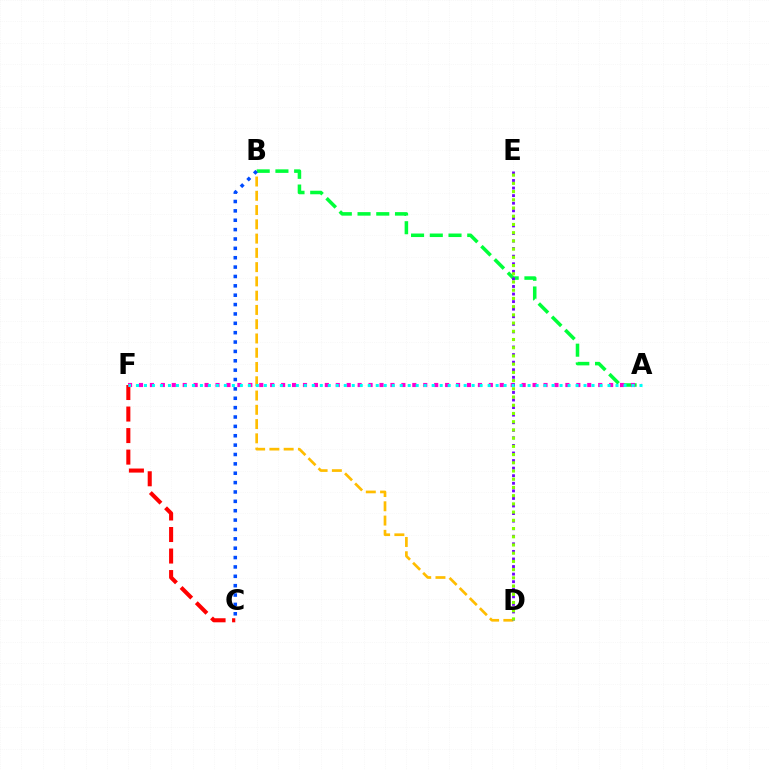{('C', 'F'): [{'color': '#ff0000', 'line_style': 'dashed', 'thickness': 2.92}], ('B', 'D'): [{'color': '#ffbd00', 'line_style': 'dashed', 'thickness': 1.94}], ('A', 'B'): [{'color': '#00ff39', 'line_style': 'dashed', 'thickness': 2.54}], ('B', 'C'): [{'color': '#004bff', 'line_style': 'dotted', 'thickness': 2.55}], ('A', 'F'): [{'color': '#ff00cf', 'line_style': 'dotted', 'thickness': 2.97}, {'color': '#00fff6', 'line_style': 'dotted', 'thickness': 2.17}], ('D', 'E'): [{'color': '#7200ff', 'line_style': 'dotted', 'thickness': 2.06}, {'color': '#84ff00', 'line_style': 'dotted', 'thickness': 2.23}]}